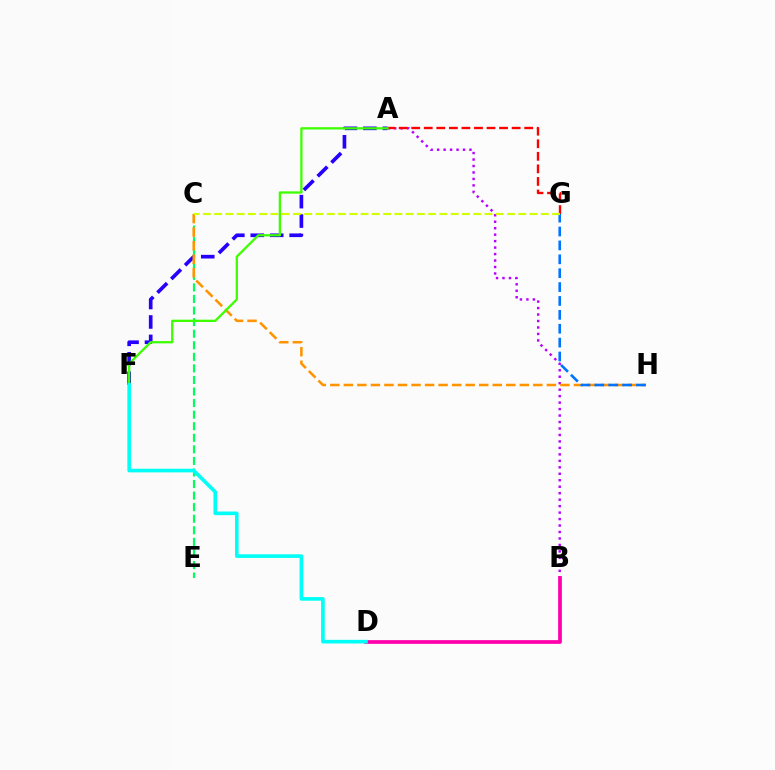{('A', 'F'): [{'color': '#2500ff', 'line_style': 'dashed', 'thickness': 2.64}, {'color': '#3dff00', 'line_style': 'solid', 'thickness': 1.65}], ('A', 'B'): [{'color': '#b900ff', 'line_style': 'dotted', 'thickness': 1.76}], ('C', 'E'): [{'color': '#00ff5c', 'line_style': 'dashed', 'thickness': 1.57}], ('A', 'G'): [{'color': '#ff0000', 'line_style': 'dashed', 'thickness': 1.71}], ('B', 'D'): [{'color': '#ff00ac', 'line_style': 'solid', 'thickness': 2.68}], ('C', 'H'): [{'color': '#ff9400', 'line_style': 'dashed', 'thickness': 1.84}], ('G', 'H'): [{'color': '#0074ff', 'line_style': 'dashed', 'thickness': 1.89}], ('C', 'G'): [{'color': '#d1ff00', 'line_style': 'dashed', 'thickness': 1.53}], ('D', 'F'): [{'color': '#00fff6', 'line_style': 'solid', 'thickness': 2.62}]}